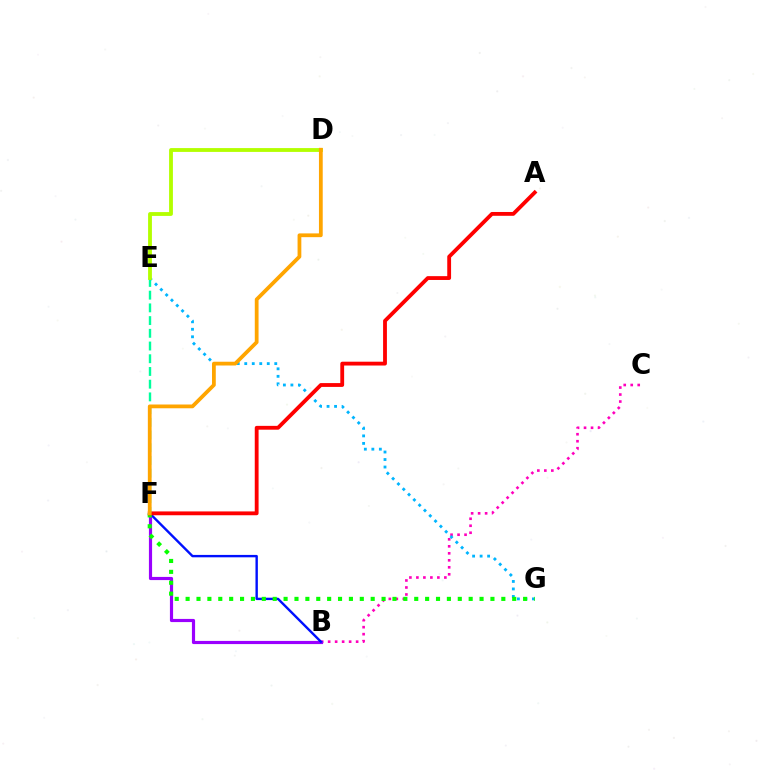{('B', 'C'): [{'color': '#ff00bd', 'line_style': 'dotted', 'thickness': 1.9}], ('B', 'F'): [{'color': '#9b00ff', 'line_style': 'solid', 'thickness': 2.28}, {'color': '#0010ff', 'line_style': 'solid', 'thickness': 1.72}], ('E', 'G'): [{'color': '#00b5ff', 'line_style': 'dotted', 'thickness': 2.04}], ('F', 'G'): [{'color': '#08ff00', 'line_style': 'dotted', 'thickness': 2.96}], ('A', 'F'): [{'color': '#ff0000', 'line_style': 'solid', 'thickness': 2.75}], ('E', 'F'): [{'color': '#00ff9d', 'line_style': 'dashed', 'thickness': 1.73}], ('D', 'E'): [{'color': '#b3ff00', 'line_style': 'solid', 'thickness': 2.76}], ('D', 'F'): [{'color': '#ffa500', 'line_style': 'solid', 'thickness': 2.71}]}